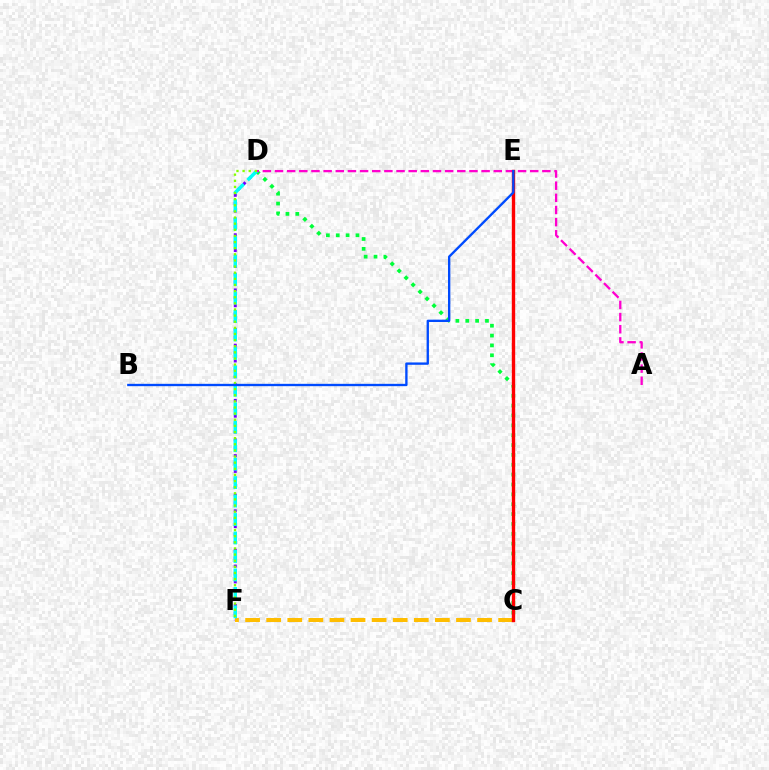{('C', 'D'): [{'color': '#00ff39', 'line_style': 'dotted', 'thickness': 2.68}], ('D', 'F'): [{'color': '#7200ff', 'line_style': 'dotted', 'thickness': 2.14}, {'color': '#00fff6', 'line_style': 'dashed', 'thickness': 2.51}, {'color': '#84ff00', 'line_style': 'dotted', 'thickness': 1.66}], ('A', 'D'): [{'color': '#ff00cf', 'line_style': 'dashed', 'thickness': 1.65}], ('C', 'F'): [{'color': '#ffbd00', 'line_style': 'dashed', 'thickness': 2.86}], ('C', 'E'): [{'color': '#ff0000', 'line_style': 'solid', 'thickness': 2.43}], ('B', 'E'): [{'color': '#004bff', 'line_style': 'solid', 'thickness': 1.69}]}